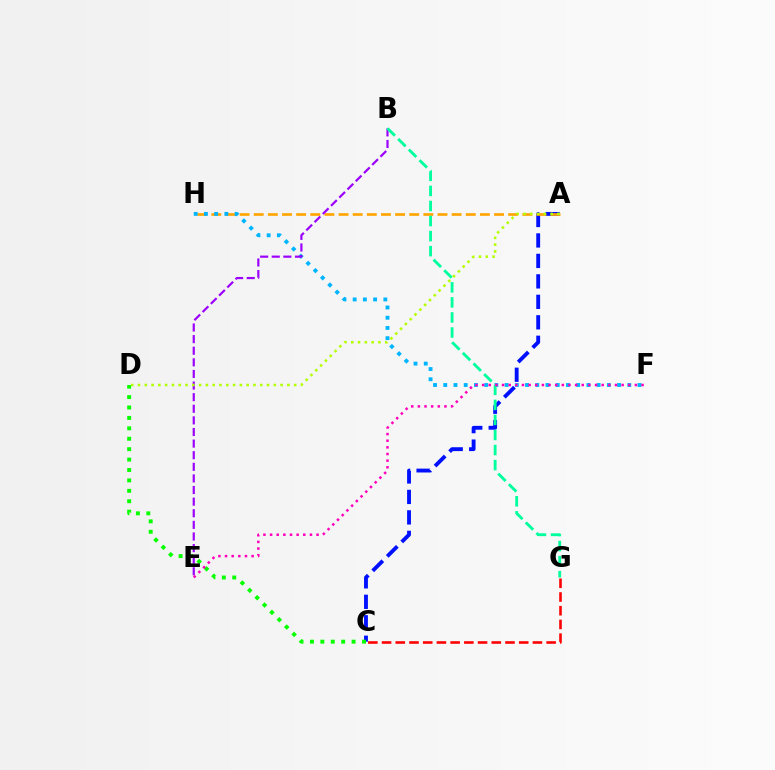{('A', 'C'): [{'color': '#0010ff', 'line_style': 'dashed', 'thickness': 2.78}], ('C', 'D'): [{'color': '#08ff00', 'line_style': 'dotted', 'thickness': 2.83}], ('A', 'H'): [{'color': '#ffa500', 'line_style': 'dashed', 'thickness': 1.92}], ('F', 'H'): [{'color': '#00b5ff', 'line_style': 'dotted', 'thickness': 2.78}], ('C', 'G'): [{'color': '#ff0000', 'line_style': 'dashed', 'thickness': 1.86}], ('B', 'E'): [{'color': '#9b00ff', 'line_style': 'dashed', 'thickness': 1.58}], ('B', 'G'): [{'color': '#00ff9d', 'line_style': 'dashed', 'thickness': 2.04}], ('E', 'F'): [{'color': '#ff00bd', 'line_style': 'dotted', 'thickness': 1.8}], ('A', 'D'): [{'color': '#b3ff00', 'line_style': 'dotted', 'thickness': 1.85}]}